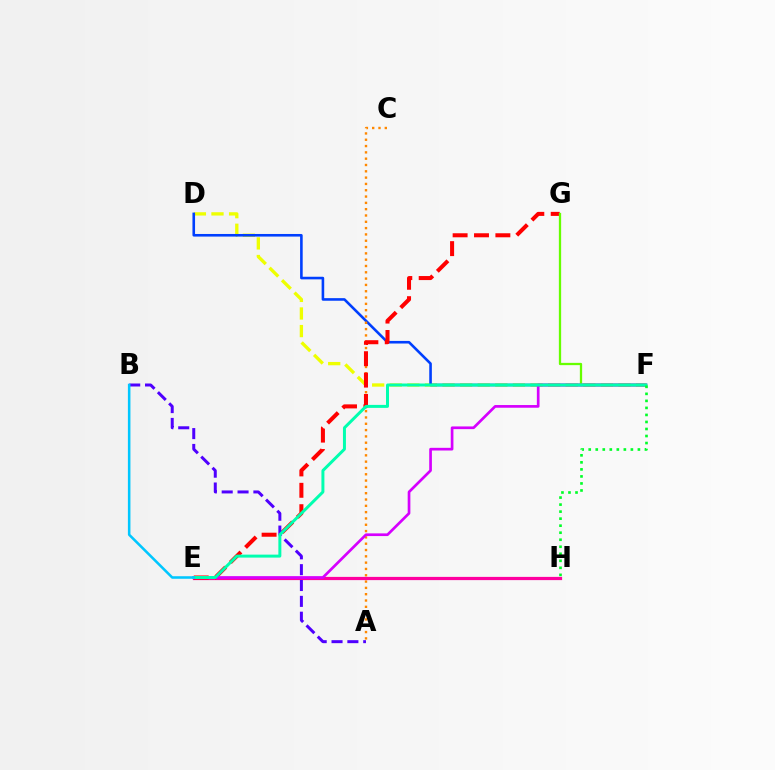{('D', 'F'): [{'color': '#eeff00', 'line_style': 'dashed', 'thickness': 2.39}, {'color': '#003fff', 'line_style': 'solid', 'thickness': 1.87}], ('A', 'C'): [{'color': '#ff8800', 'line_style': 'dotted', 'thickness': 1.71}], ('E', 'H'): [{'color': '#ff00a0', 'line_style': 'solid', 'thickness': 2.32}], ('E', 'G'): [{'color': '#ff0000', 'line_style': 'dashed', 'thickness': 2.9}], ('F', 'G'): [{'color': '#66ff00', 'line_style': 'solid', 'thickness': 1.63}], ('A', 'B'): [{'color': '#4f00ff', 'line_style': 'dashed', 'thickness': 2.15}], ('E', 'F'): [{'color': '#d600ff', 'line_style': 'solid', 'thickness': 1.94}, {'color': '#00ffaf', 'line_style': 'solid', 'thickness': 2.15}], ('B', 'E'): [{'color': '#00c7ff', 'line_style': 'solid', 'thickness': 1.83}], ('F', 'H'): [{'color': '#00ff27', 'line_style': 'dotted', 'thickness': 1.91}]}